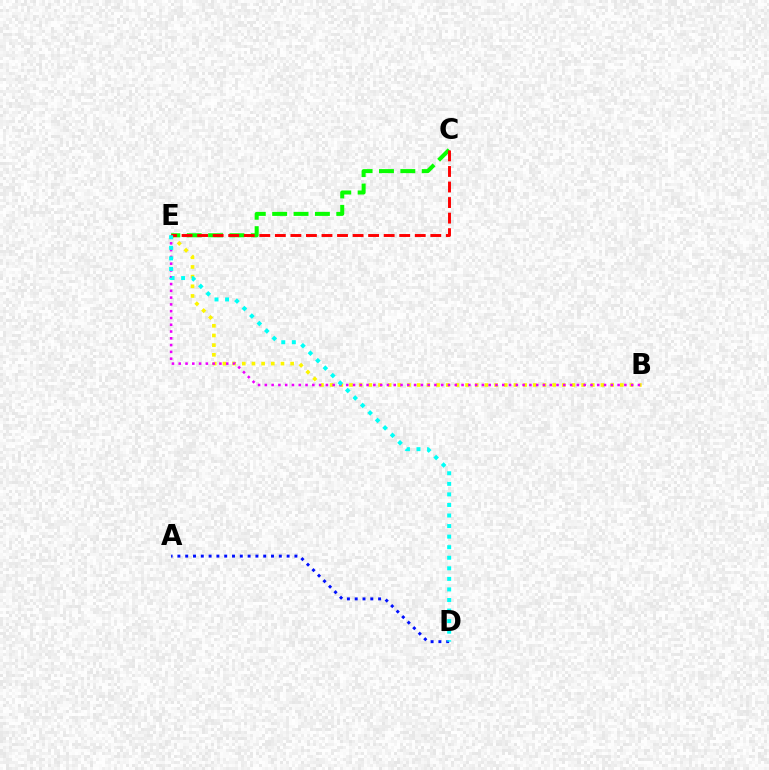{('B', 'E'): [{'color': '#fcf500', 'line_style': 'dotted', 'thickness': 2.63}, {'color': '#ee00ff', 'line_style': 'dotted', 'thickness': 1.84}], ('C', 'E'): [{'color': '#08ff00', 'line_style': 'dashed', 'thickness': 2.9}, {'color': '#ff0000', 'line_style': 'dashed', 'thickness': 2.11}], ('A', 'D'): [{'color': '#0010ff', 'line_style': 'dotted', 'thickness': 2.12}], ('D', 'E'): [{'color': '#00fff6', 'line_style': 'dotted', 'thickness': 2.87}]}